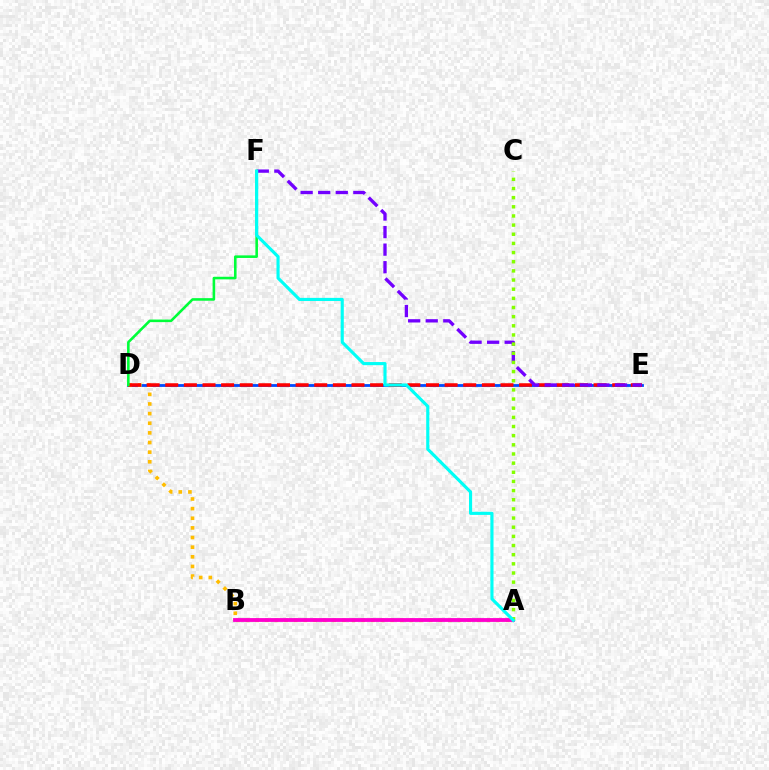{('D', 'E'): [{'color': '#004bff', 'line_style': 'solid', 'thickness': 2.02}, {'color': '#ff0000', 'line_style': 'dashed', 'thickness': 2.53}], ('A', 'D'): [{'color': '#ffbd00', 'line_style': 'dotted', 'thickness': 2.62}], ('E', 'F'): [{'color': '#7200ff', 'line_style': 'dashed', 'thickness': 2.39}], ('A', 'B'): [{'color': '#ff00cf', 'line_style': 'solid', 'thickness': 2.75}], ('A', 'C'): [{'color': '#84ff00', 'line_style': 'dotted', 'thickness': 2.49}], ('D', 'F'): [{'color': '#00ff39', 'line_style': 'solid', 'thickness': 1.86}], ('A', 'F'): [{'color': '#00fff6', 'line_style': 'solid', 'thickness': 2.26}]}